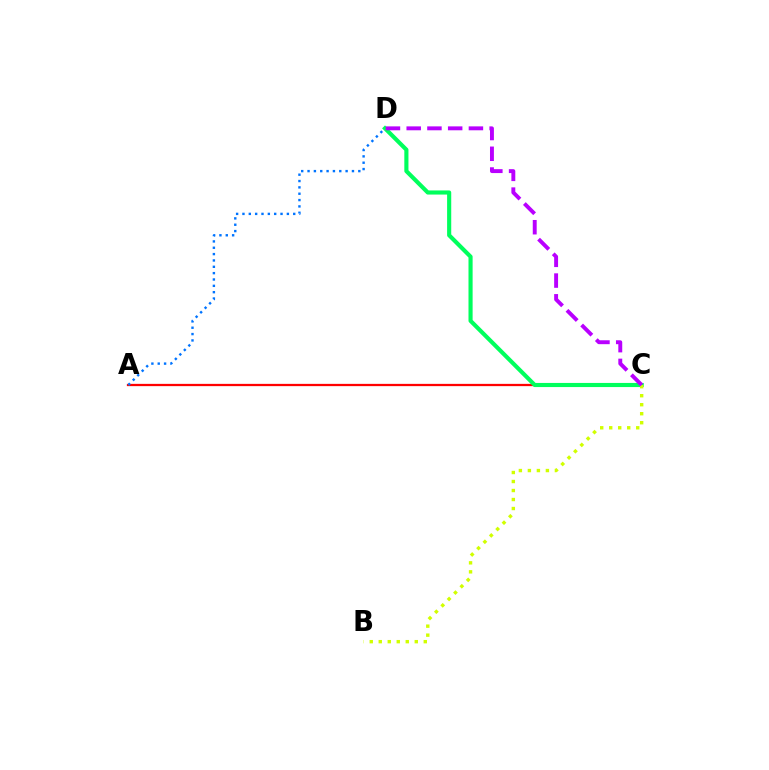{('A', 'C'): [{'color': '#ff0000', 'line_style': 'solid', 'thickness': 1.63}], ('C', 'D'): [{'color': '#00ff5c', 'line_style': 'solid', 'thickness': 2.97}, {'color': '#b900ff', 'line_style': 'dashed', 'thickness': 2.82}], ('B', 'C'): [{'color': '#d1ff00', 'line_style': 'dotted', 'thickness': 2.45}], ('A', 'D'): [{'color': '#0074ff', 'line_style': 'dotted', 'thickness': 1.72}]}